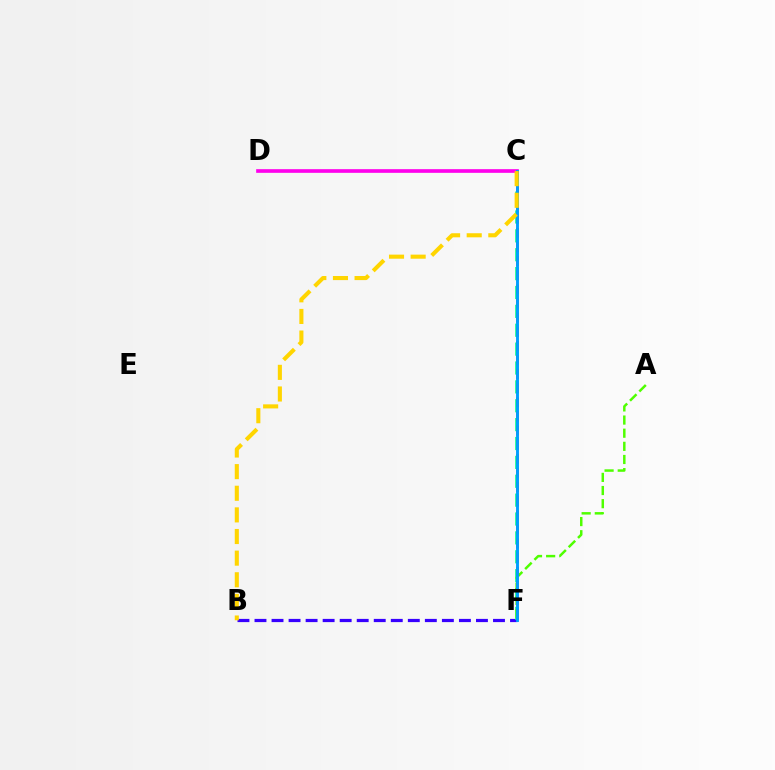{('B', 'F'): [{'color': '#3700ff', 'line_style': 'dashed', 'thickness': 2.31}], ('C', 'F'): [{'color': '#00ff86', 'line_style': 'dashed', 'thickness': 2.56}, {'color': '#ff0000', 'line_style': 'dashed', 'thickness': 1.92}, {'color': '#009eff', 'line_style': 'solid', 'thickness': 2.08}], ('A', 'F'): [{'color': '#4fff00', 'line_style': 'dashed', 'thickness': 1.79}], ('C', 'D'): [{'color': '#ff00ed', 'line_style': 'solid', 'thickness': 2.64}], ('B', 'C'): [{'color': '#ffd500', 'line_style': 'dashed', 'thickness': 2.94}]}